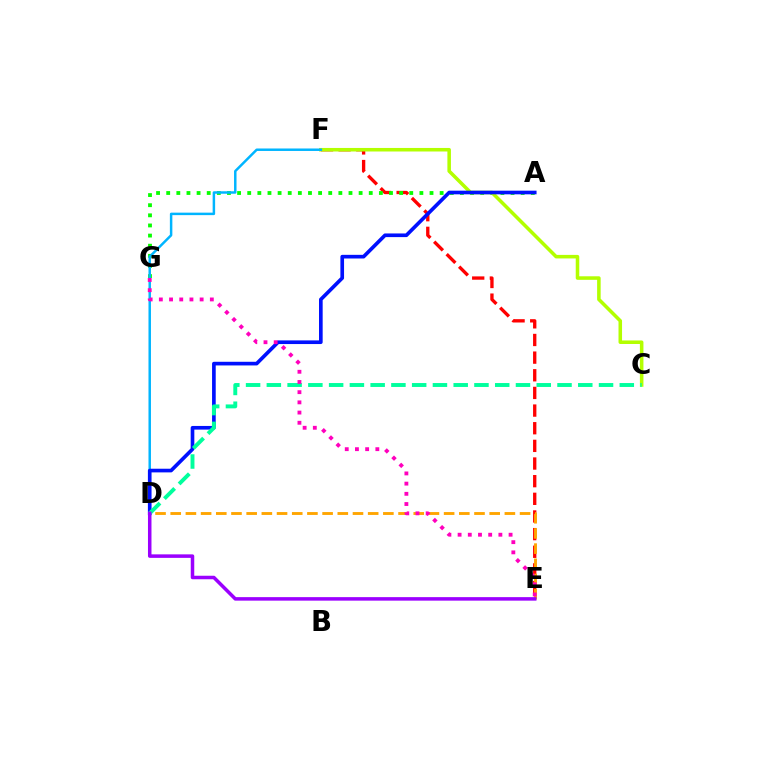{('E', 'F'): [{'color': '#ff0000', 'line_style': 'dashed', 'thickness': 2.4}], ('A', 'G'): [{'color': '#08ff00', 'line_style': 'dotted', 'thickness': 2.75}], ('C', 'F'): [{'color': '#b3ff00', 'line_style': 'solid', 'thickness': 2.55}], ('D', 'F'): [{'color': '#00b5ff', 'line_style': 'solid', 'thickness': 1.78}], ('A', 'D'): [{'color': '#0010ff', 'line_style': 'solid', 'thickness': 2.63}], ('D', 'E'): [{'color': '#ffa500', 'line_style': 'dashed', 'thickness': 2.06}, {'color': '#9b00ff', 'line_style': 'solid', 'thickness': 2.53}], ('C', 'D'): [{'color': '#00ff9d', 'line_style': 'dashed', 'thickness': 2.82}], ('E', 'G'): [{'color': '#ff00bd', 'line_style': 'dotted', 'thickness': 2.77}]}